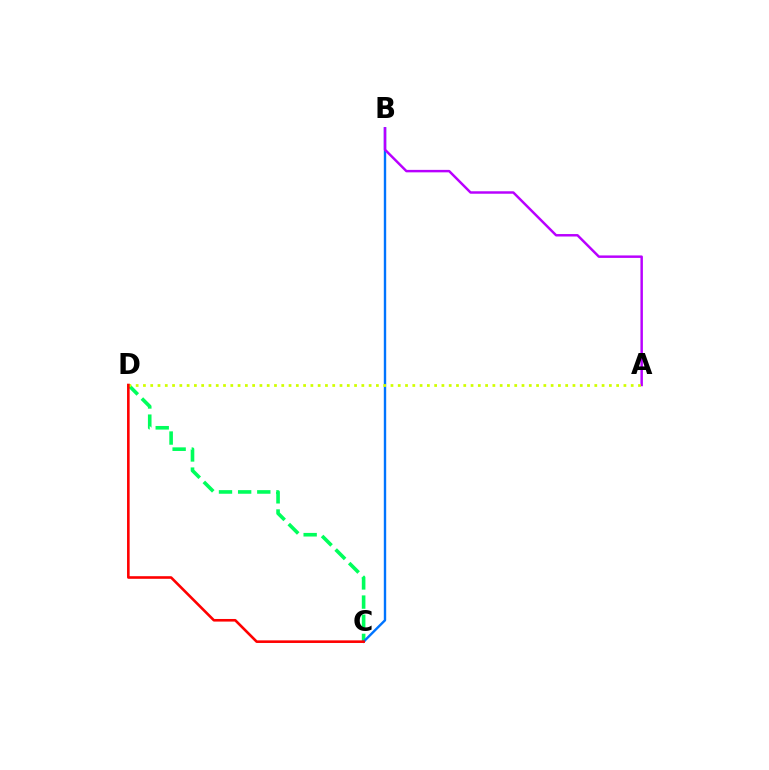{('C', 'D'): [{'color': '#00ff5c', 'line_style': 'dashed', 'thickness': 2.6}, {'color': '#ff0000', 'line_style': 'solid', 'thickness': 1.88}], ('B', 'C'): [{'color': '#0074ff', 'line_style': 'solid', 'thickness': 1.72}], ('A', 'B'): [{'color': '#b900ff', 'line_style': 'solid', 'thickness': 1.77}], ('A', 'D'): [{'color': '#d1ff00', 'line_style': 'dotted', 'thickness': 1.98}]}